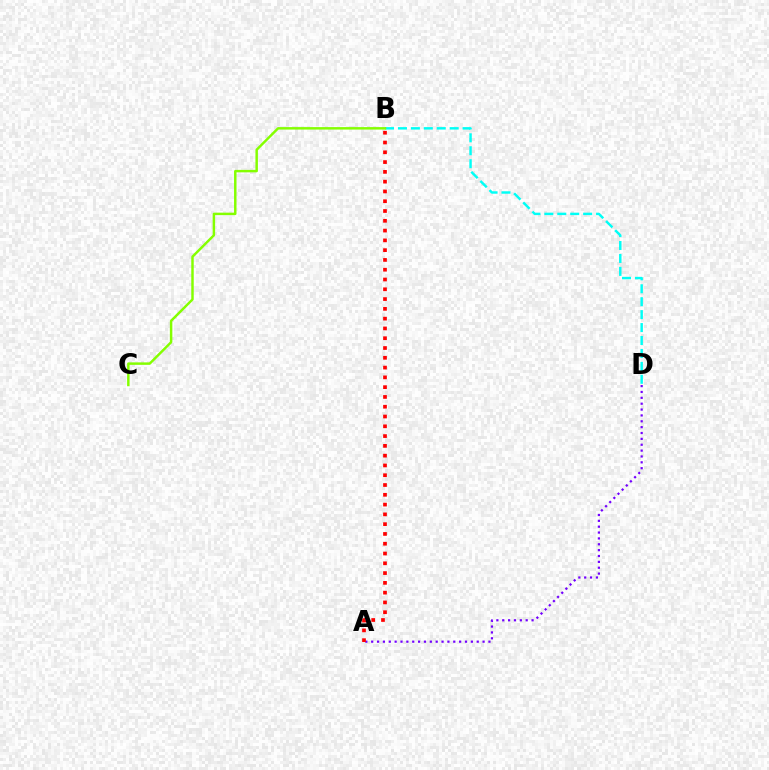{('B', 'D'): [{'color': '#00fff6', 'line_style': 'dashed', 'thickness': 1.76}], ('A', 'D'): [{'color': '#7200ff', 'line_style': 'dotted', 'thickness': 1.59}], ('A', 'B'): [{'color': '#ff0000', 'line_style': 'dotted', 'thickness': 2.66}], ('B', 'C'): [{'color': '#84ff00', 'line_style': 'solid', 'thickness': 1.77}]}